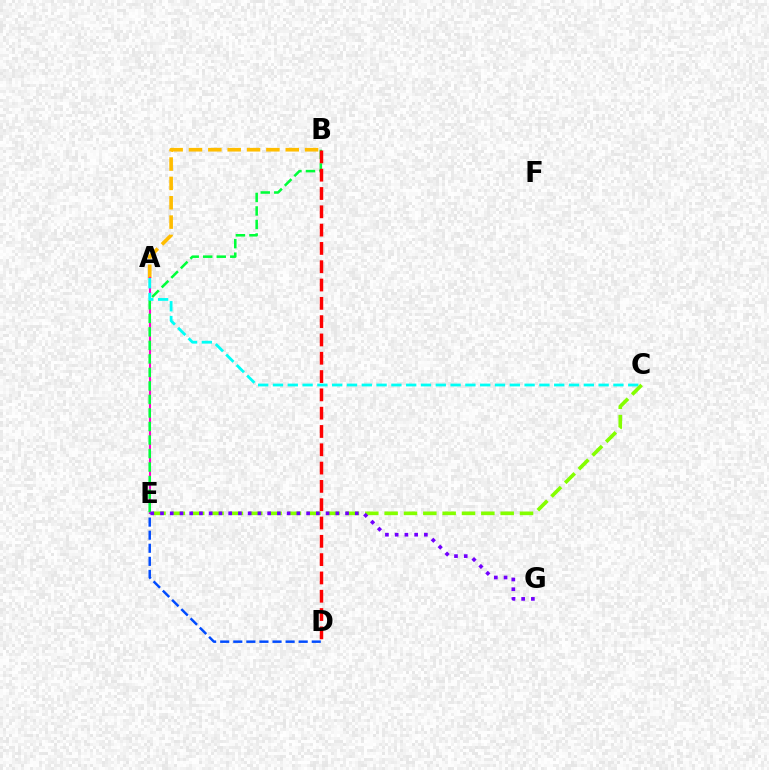{('A', 'B'): [{'color': '#ffbd00', 'line_style': 'dashed', 'thickness': 2.63}], ('A', 'E'): [{'color': '#ff00cf', 'line_style': 'solid', 'thickness': 1.51}], ('B', 'E'): [{'color': '#00ff39', 'line_style': 'dashed', 'thickness': 1.84}], ('A', 'C'): [{'color': '#00fff6', 'line_style': 'dashed', 'thickness': 2.01}], ('B', 'D'): [{'color': '#ff0000', 'line_style': 'dashed', 'thickness': 2.49}], ('C', 'E'): [{'color': '#84ff00', 'line_style': 'dashed', 'thickness': 2.63}], ('E', 'G'): [{'color': '#7200ff', 'line_style': 'dotted', 'thickness': 2.65}], ('D', 'E'): [{'color': '#004bff', 'line_style': 'dashed', 'thickness': 1.78}]}